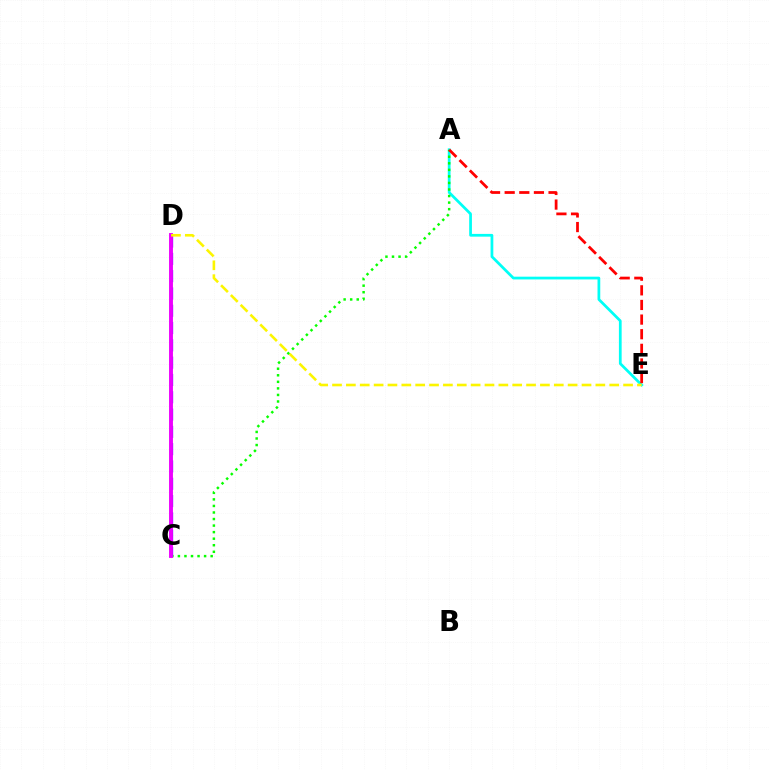{('A', 'E'): [{'color': '#00fff6', 'line_style': 'solid', 'thickness': 1.98}, {'color': '#ff0000', 'line_style': 'dashed', 'thickness': 1.99}], ('A', 'C'): [{'color': '#08ff00', 'line_style': 'dotted', 'thickness': 1.78}], ('C', 'D'): [{'color': '#0010ff', 'line_style': 'dashed', 'thickness': 2.35}, {'color': '#ee00ff', 'line_style': 'solid', 'thickness': 2.8}], ('D', 'E'): [{'color': '#fcf500', 'line_style': 'dashed', 'thickness': 1.88}]}